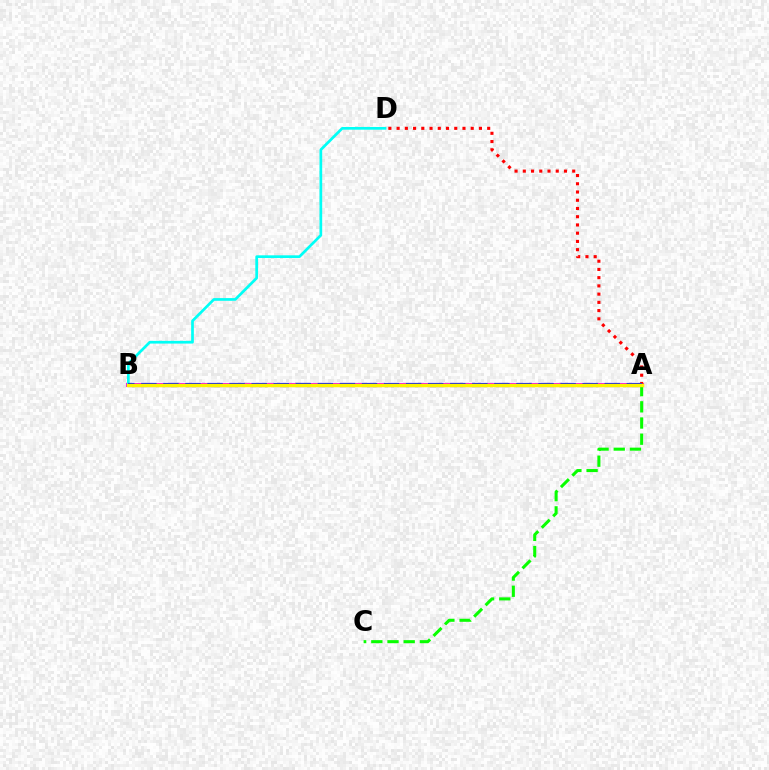{('A', 'B'): [{'color': '#ee00ff', 'line_style': 'solid', 'thickness': 2.92}, {'color': '#0010ff', 'line_style': 'dashed', 'thickness': 3.0}, {'color': '#fcf500', 'line_style': 'solid', 'thickness': 2.5}], ('B', 'D'): [{'color': '#00fff6', 'line_style': 'solid', 'thickness': 1.95}], ('A', 'C'): [{'color': '#08ff00', 'line_style': 'dashed', 'thickness': 2.2}], ('A', 'D'): [{'color': '#ff0000', 'line_style': 'dotted', 'thickness': 2.24}]}